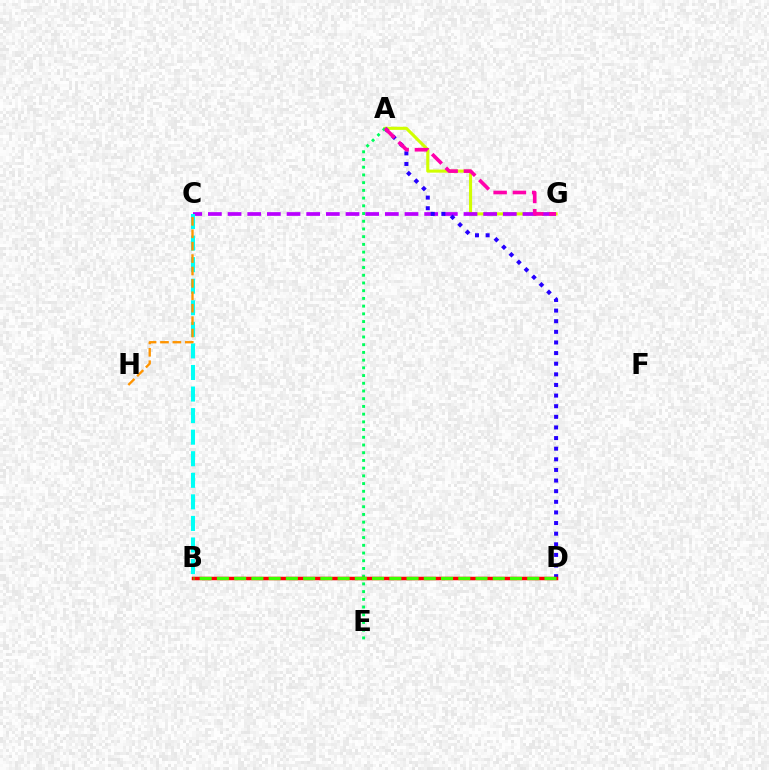{('A', 'G'): [{'color': '#d1ff00', 'line_style': 'solid', 'thickness': 2.22}, {'color': '#ff00ac', 'line_style': 'dashed', 'thickness': 2.62}], ('B', 'D'): [{'color': '#0074ff', 'line_style': 'dashed', 'thickness': 1.95}, {'color': '#ff0000', 'line_style': 'solid', 'thickness': 2.51}, {'color': '#3dff00', 'line_style': 'dashed', 'thickness': 2.34}], ('C', 'G'): [{'color': '#b900ff', 'line_style': 'dashed', 'thickness': 2.67}], ('A', 'D'): [{'color': '#2500ff', 'line_style': 'dotted', 'thickness': 2.89}], ('B', 'C'): [{'color': '#00fff6', 'line_style': 'dashed', 'thickness': 2.93}], ('C', 'H'): [{'color': '#ff9400', 'line_style': 'dashed', 'thickness': 1.69}], ('A', 'E'): [{'color': '#00ff5c', 'line_style': 'dotted', 'thickness': 2.1}]}